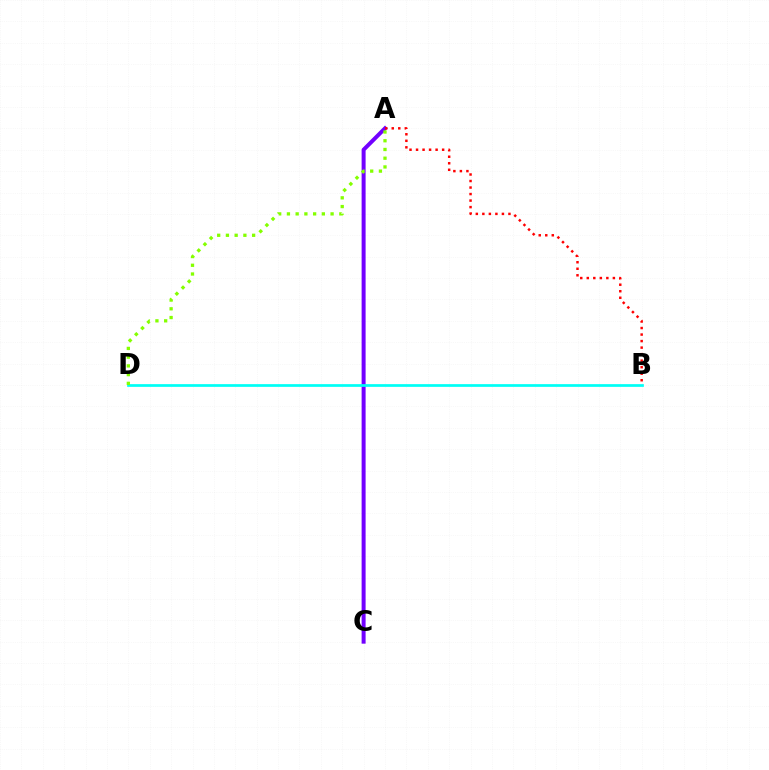{('A', 'C'): [{'color': '#7200ff', 'line_style': 'solid', 'thickness': 2.87}], ('A', 'B'): [{'color': '#ff0000', 'line_style': 'dotted', 'thickness': 1.77}], ('B', 'D'): [{'color': '#00fff6', 'line_style': 'solid', 'thickness': 1.96}], ('A', 'D'): [{'color': '#84ff00', 'line_style': 'dotted', 'thickness': 2.37}]}